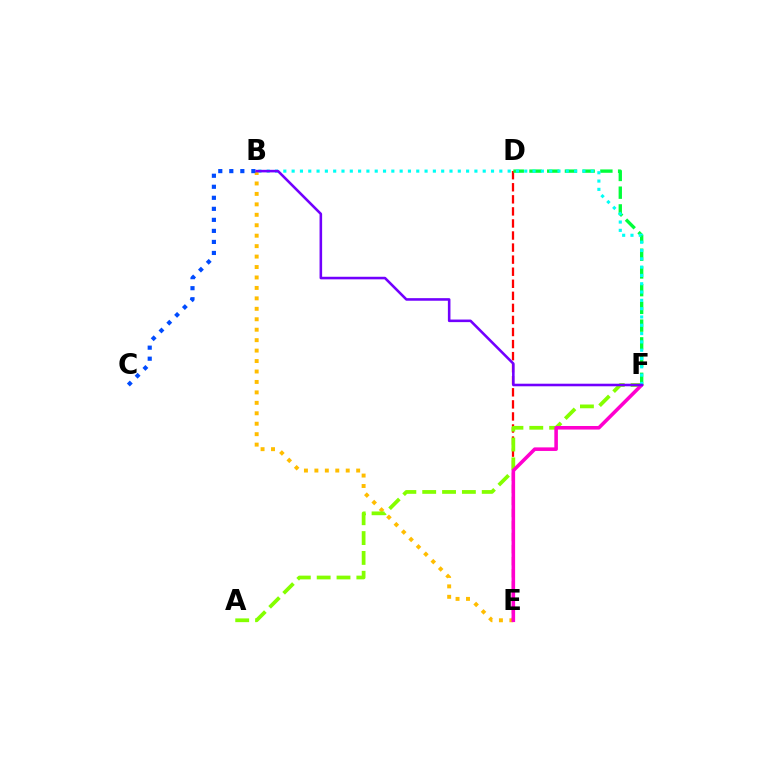{('B', 'E'): [{'color': '#ffbd00', 'line_style': 'dotted', 'thickness': 2.84}], ('D', 'E'): [{'color': '#ff0000', 'line_style': 'dashed', 'thickness': 1.64}], ('A', 'F'): [{'color': '#84ff00', 'line_style': 'dashed', 'thickness': 2.7}], ('E', 'F'): [{'color': '#ff00cf', 'line_style': 'solid', 'thickness': 2.57}], ('D', 'F'): [{'color': '#00ff39', 'line_style': 'dashed', 'thickness': 2.41}], ('B', 'F'): [{'color': '#00fff6', 'line_style': 'dotted', 'thickness': 2.26}, {'color': '#7200ff', 'line_style': 'solid', 'thickness': 1.86}], ('B', 'C'): [{'color': '#004bff', 'line_style': 'dotted', 'thickness': 3.0}]}